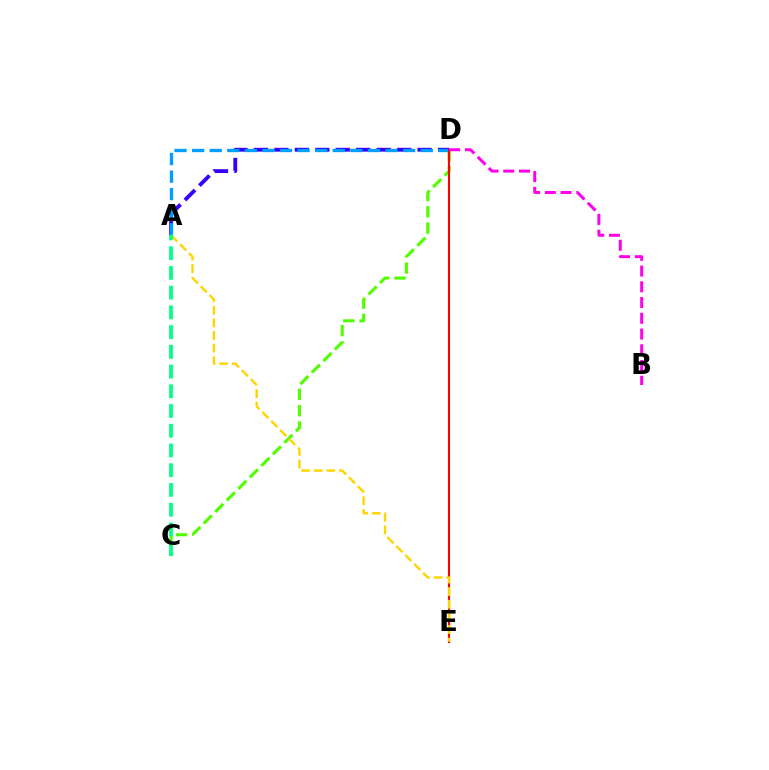{('C', 'D'): [{'color': '#4fff00', 'line_style': 'dashed', 'thickness': 2.21}], ('A', 'D'): [{'color': '#3700ff', 'line_style': 'dashed', 'thickness': 2.78}, {'color': '#009eff', 'line_style': 'dashed', 'thickness': 2.39}], ('D', 'E'): [{'color': '#ff0000', 'line_style': 'solid', 'thickness': 1.53}], ('A', 'E'): [{'color': '#ffd500', 'line_style': 'dashed', 'thickness': 1.71}], ('B', 'D'): [{'color': '#ff00ed', 'line_style': 'dashed', 'thickness': 2.14}], ('A', 'C'): [{'color': '#00ff86', 'line_style': 'dashed', 'thickness': 2.68}]}